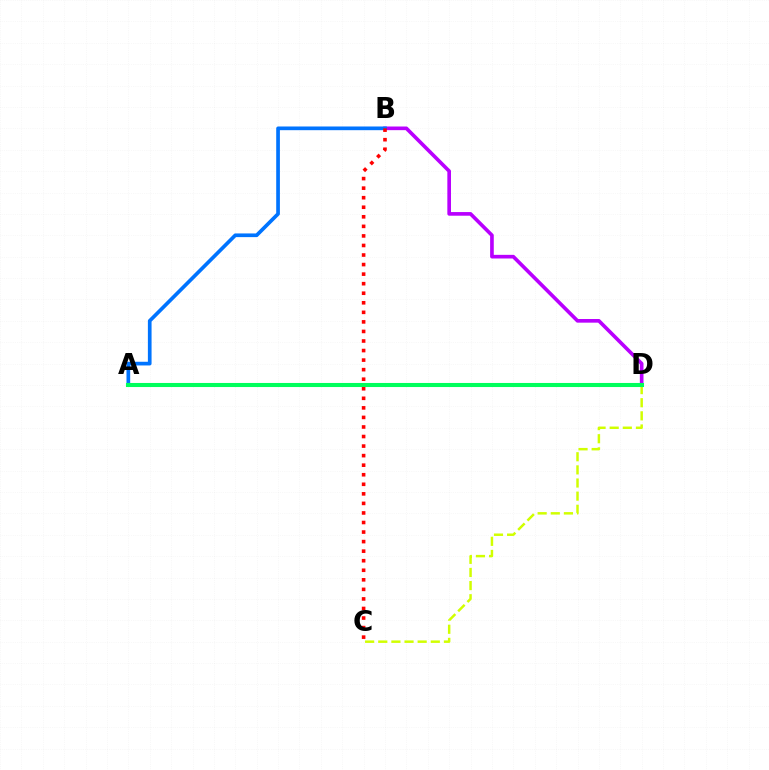{('B', 'D'): [{'color': '#b900ff', 'line_style': 'solid', 'thickness': 2.63}], ('A', 'B'): [{'color': '#0074ff', 'line_style': 'solid', 'thickness': 2.66}], ('B', 'C'): [{'color': '#ff0000', 'line_style': 'dotted', 'thickness': 2.6}], ('C', 'D'): [{'color': '#d1ff00', 'line_style': 'dashed', 'thickness': 1.78}], ('A', 'D'): [{'color': '#00ff5c', 'line_style': 'solid', 'thickness': 2.93}]}